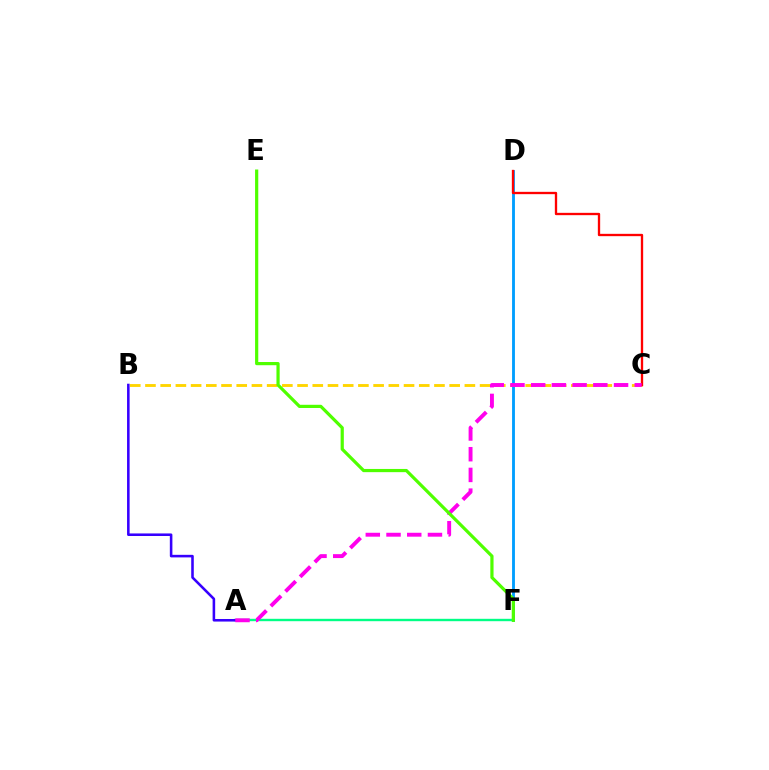{('D', 'F'): [{'color': '#009eff', 'line_style': 'solid', 'thickness': 2.05}], ('A', 'F'): [{'color': '#00ff86', 'line_style': 'solid', 'thickness': 1.72}], ('A', 'B'): [{'color': '#3700ff', 'line_style': 'solid', 'thickness': 1.85}], ('B', 'C'): [{'color': '#ffd500', 'line_style': 'dashed', 'thickness': 2.07}], ('C', 'D'): [{'color': '#ff0000', 'line_style': 'solid', 'thickness': 1.68}], ('A', 'C'): [{'color': '#ff00ed', 'line_style': 'dashed', 'thickness': 2.81}], ('E', 'F'): [{'color': '#4fff00', 'line_style': 'solid', 'thickness': 2.3}]}